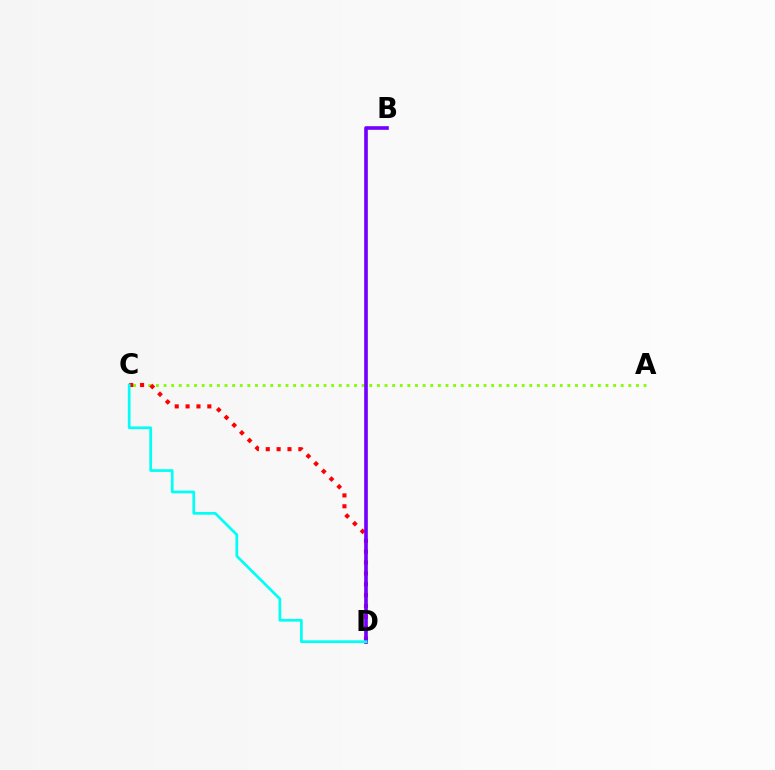{('A', 'C'): [{'color': '#84ff00', 'line_style': 'dotted', 'thickness': 2.07}], ('C', 'D'): [{'color': '#ff0000', 'line_style': 'dotted', 'thickness': 2.95}, {'color': '#00fff6', 'line_style': 'solid', 'thickness': 1.96}], ('B', 'D'): [{'color': '#7200ff', 'line_style': 'solid', 'thickness': 2.62}]}